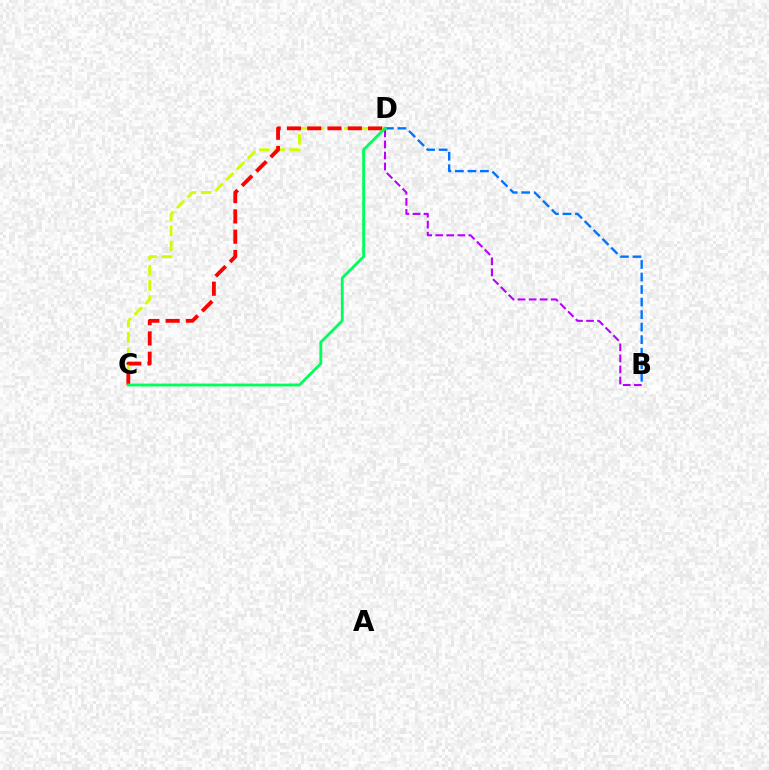{('B', 'D'): [{'color': '#0074ff', 'line_style': 'dashed', 'thickness': 1.7}, {'color': '#b900ff', 'line_style': 'dashed', 'thickness': 1.5}], ('C', 'D'): [{'color': '#d1ff00', 'line_style': 'dashed', 'thickness': 2.06}, {'color': '#ff0000', 'line_style': 'dashed', 'thickness': 2.76}, {'color': '#00ff5c', 'line_style': 'solid', 'thickness': 2.04}]}